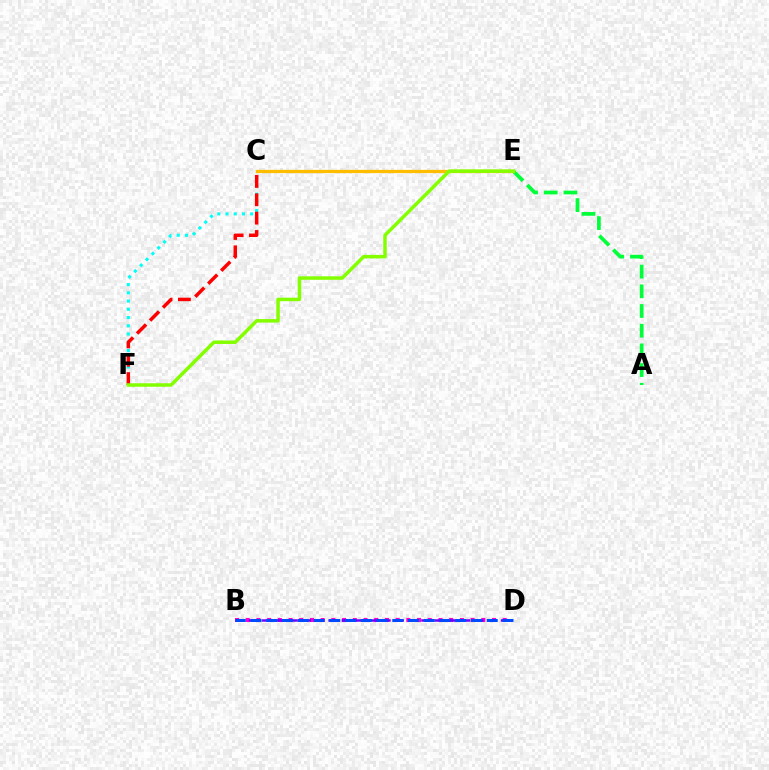{('A', 'E'): [{'color': '#00ff39', 'line_style': 'dashed', 'thickness': 2.67}], ('C', 'F'): [{'color': '#00fff6', 'line_style': 'dotted', 'thickness': 2.24}, {'color': '#ff0000', 'line_style': 'dashed', 'thickness': 2.49}], ('B', 'D'): [{'color': '#ff00cf', 'line_style': 'dotted', 'thickness': 2.91}, {'color': '#7200ff', 'line_style': 'dashed', 'thickness': 1.8}, {'color': '#004bff', 'line_style': 'dashed', 'thickness': 2.14}], ('C', 'E'): [{'color': '#ffbd00', 'line_style': 'solid', 'thickness': 2.35}], ('E', 'F'): [{'color': '#84ff00', 'line_style': 'solid', 'thickness': 2.52}]}